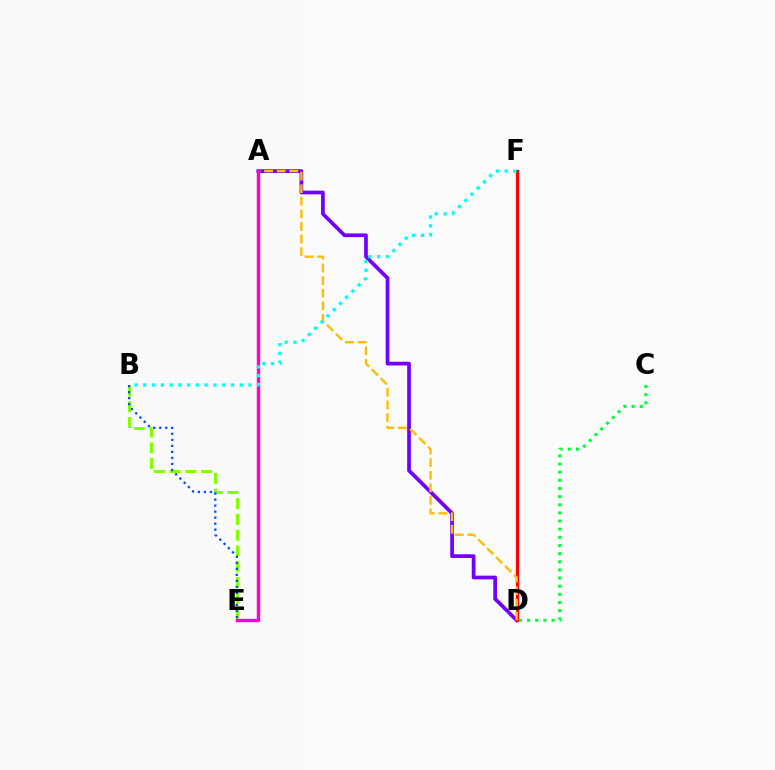{('A', 'D'): [{'color': '#7200ff', 'line_style': 'solid', 'thickness': 2.68}, {'color': '#ffbd00', 'line_style': 'dashed', 'thickness': 1.71}], ('D', 'F'): [{'color': '#ff0000', 'line_style': 'solid', 'thickness': 2.34}], ('B', 'E'): [{'color': '#84ff00', 'line_style': 'dashed', 'thickness': 2.14}, {'color': '#004bff', 'line_style': 'dotted', 'thickness': 1.63}], ('C', 'D'): [{'color': '#00ff39', 'line_style': 'dotted', 'thickness': 2.21}], ('A', 'E'): [{'color': '#ff00cf', 'line_style': 'solid', 'thickness': 2.44}], ('B', 'F'): [{'color': '#00fff6', 'line_style': 'dotted', 'thickness': 2.38}]}